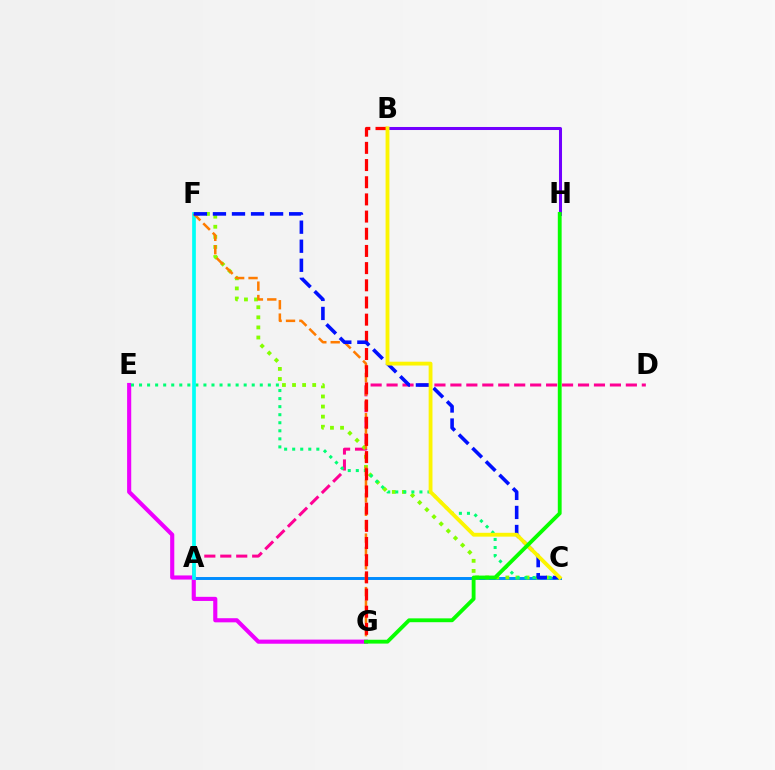{('A', 'D'): [{'color': '#ff0094', 'line_style': 'dashed', 'thickness': 2.17}], ('A', 'C'): [{'color': '#008cff', 'line_style': 'solid', 'thickness': 2.12}], ('C', 'F'): [{'color': '#84ff00', 'line_style': 'dotted', 'thickness': 2.74}, {'color': '#0010ff', 'line_style': 'dashed', 'thickness': 2.59}], ('E', 'G'): [{'color': '#ee00ff', 'line_style': 'solid', 'thickness': 2.97}], ('C', 'E'): [{'color': '#00ff74', 'line_style': 'dotted', 'thickness': 2.19}], ('A', 'F'): [{'color': '#00fff6', 'line_style': 'solid', 'thickness': 2.67}], ('F', 'G'): [{'color': '#ff7c00', 'line_style': 'dashed', 'thickness': 1.82}], ('B', 'G'): [{'color': '#ff0000', 'line_style': 'dashed', 'thickness': 2.33}], ('B', 'H'): [{'color': '#7200ff', 'line_style': 'solid', 'thickness': 2.18}], ('B', 'C'): [{'color': '#fcf500', 'line_style': 'solid', 'thickness': 2.76}], ('G', 'H'): [{'color': '#08ff00', 'line_style': 'solid', 'thickness': 2.76}]}